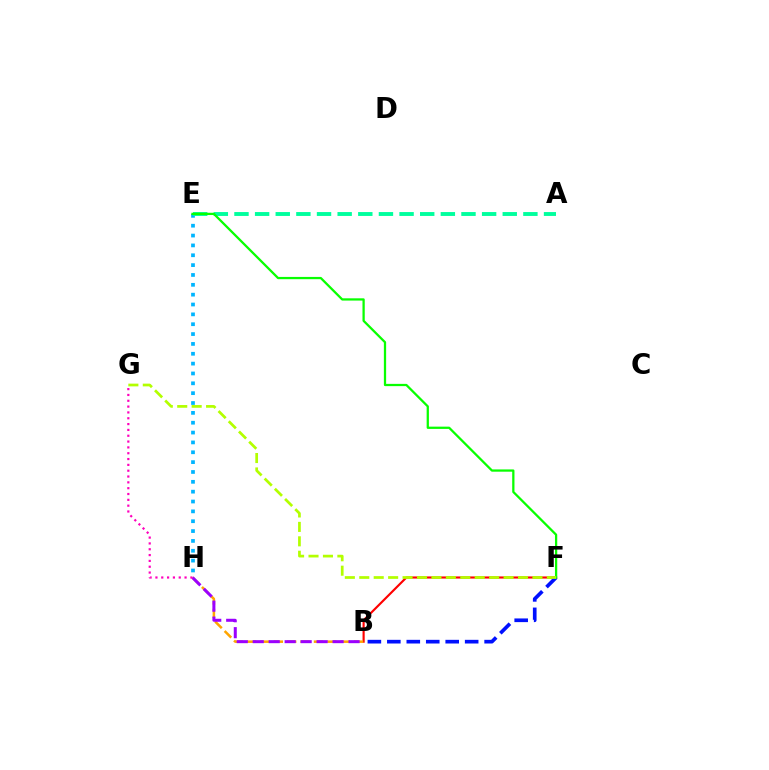{('B', 'F'): [{'color': '#ff0000', 'line_style': 'solid', 'thickness': 1.54}, {'color': '#0010ff', 'line_style': 'dashed', 'thickness': 2.64}], ('B', 'H'): [{'color': '#ffa500', 'line_style': 'dashed', 'thickness': 1.82}, {'color': '#9b00ff', 'line_style': 'dashed', 'thickness': 2.17}], ('E', 'H'): [{'color': '#00b5ff', 'line_style': 'dotted', 'thickness': 2.68}], ('A', 'E'): [{'color': '#00ff9d', 'line_style': 'dashed', 'thickness': 2.8}], ('E', 'F'): [{'color': '#08ff00', 'line_style': 'solid', 'thickness': 1.63}], ('G', 'H'): [{'color': '#ff00bd', 'line_style': 'dotted', 'thickness': 1.58}], ('F', 'G'): [{'color': '#b3ff00', 'line_style': 'dashed', 'thickness': 1.96}]}